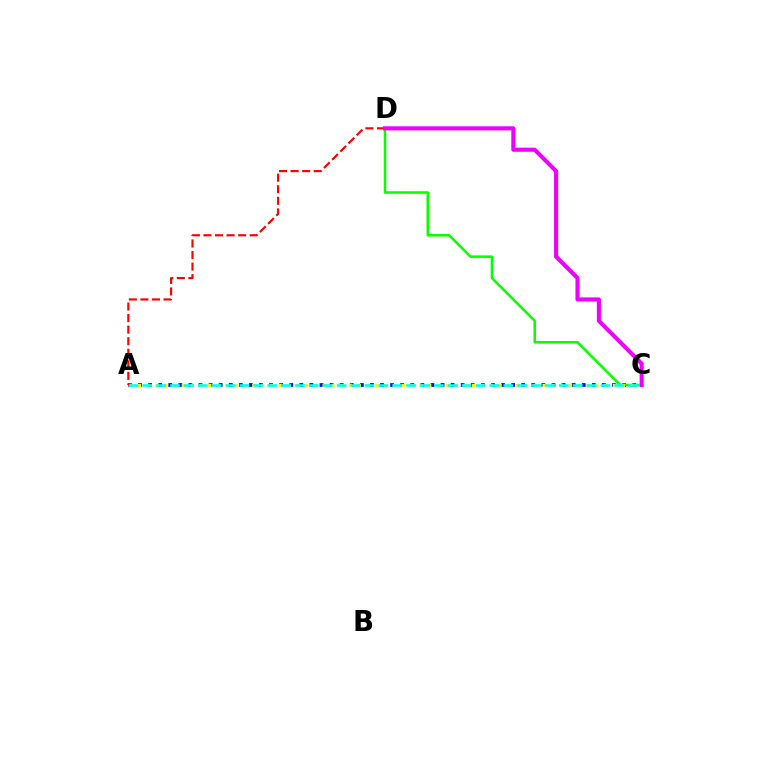{('A', 'C'): [{'color': '#0010ff', 'line_style': 'dotted', 'thickness': 2.74}, {'color': '#fcf500', 'line_style': 'dotted', 'thickness': 2.39}, {'color': '#00fff6', 'line_style': 'dashed', 'thickness': 1.89}], ('C', 'D'): [{'color': '#08ff00', 'line_style': 'solid', 'thickness': 1.84}, {'color': '#ee00ff', 'line_style': 'solid', 'thickness': 2.95}], ('A', 'D'): [{'color': '#ff0000', 'line_style': 'dashed', 'thickness': 1.57}]}